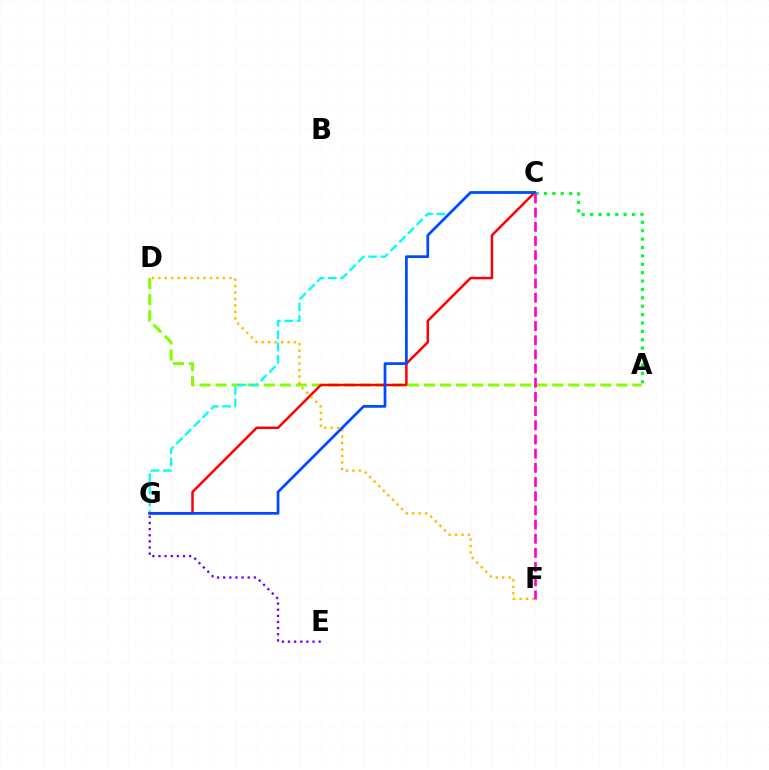{('A', 'D'): [{'color': '#84ff00', 'line_style': 'dashed', 'thickness': 2.18}], ('C', 'G'): [{'color': '#00fff6', 'line_style': 'dashed', 'thickness': 1.67}, {'color': '#ff0000', 'line_style': 'solid', 'thickness': 1.79}, {'color': '#004bff', 'line_style': 'solid', 'thickness': 1.96}], ('A', 'C'): [{'color': '#00ff39', 'line_style': 'dotted', 'thickness': 2.28}], ('D', 'F'): [{'color': '#ffbd00', 'line_style': 'dotted', 'thickness': 1.75}], ('E', 'G'): [{'color': '#7200ff', 'line_style': 'dotted', 'thickness': 1.67}], ('C', 'F'): [{'color': '#ff00cf', 'line_style': 'dashed', 'thickness': 1.93}]}